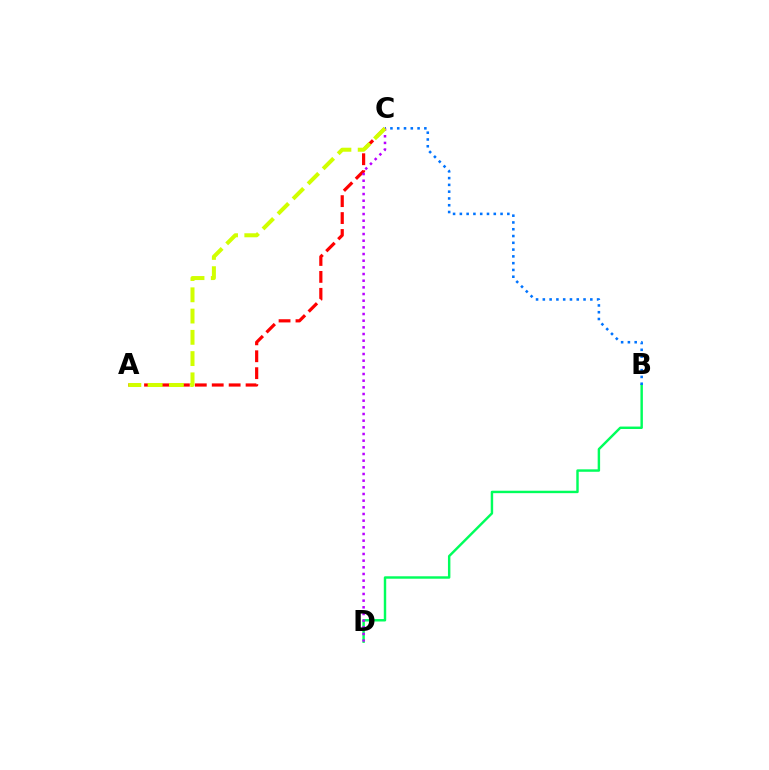{('B', 'D'): [{'color': '#00ff5c', 'line_style': 'solid', 'thickness': 1.76}], ('B', 'C'): [{'color': '#0074ff', 'line_style': 'dotted', 'thickness': 1.84}], ('A', 'C'): [{'color': '#ff0000', 'line_style': 'dashed', 'thickness': 2.3}, {'color': '#d1ff00', 'line_style': 'dashed', 'thickness': 2.89}], ('C', 'D'): [{'color': '#b900ff', 'line_style': 'dotted', 'thickness': 1.81}]}